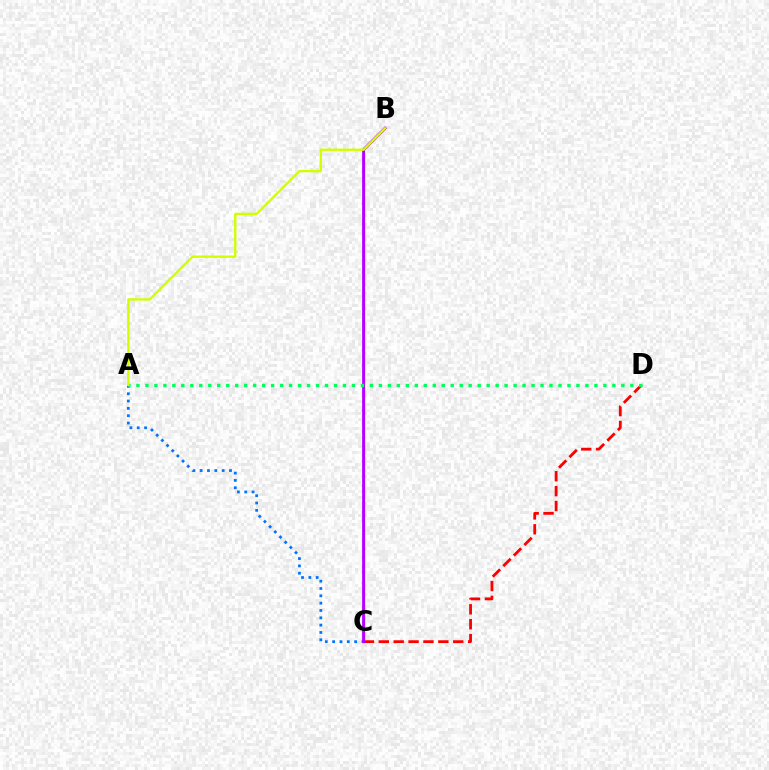{('C', 'D'): [{'color': '#ff0000', 'line_style': 'dashed', 'thickness': 2.02}], ('A', 'C'): [{'color': '#0074ff', 'line_style': 'dotted', 'thickness': 1.99}], ('B', 'C'): [{'color': '#b900ff', 'line_style': 'solid', 'thickness': 2.16}], ('A', 'D'): [{'color': '#00ff5c', 'line_style': 'dotted', 'thickness': 2.44}], ('A', 'B'): [{'color': '#d1ff00', 'line_style': 'solid', 'thickness': 1.7}]}